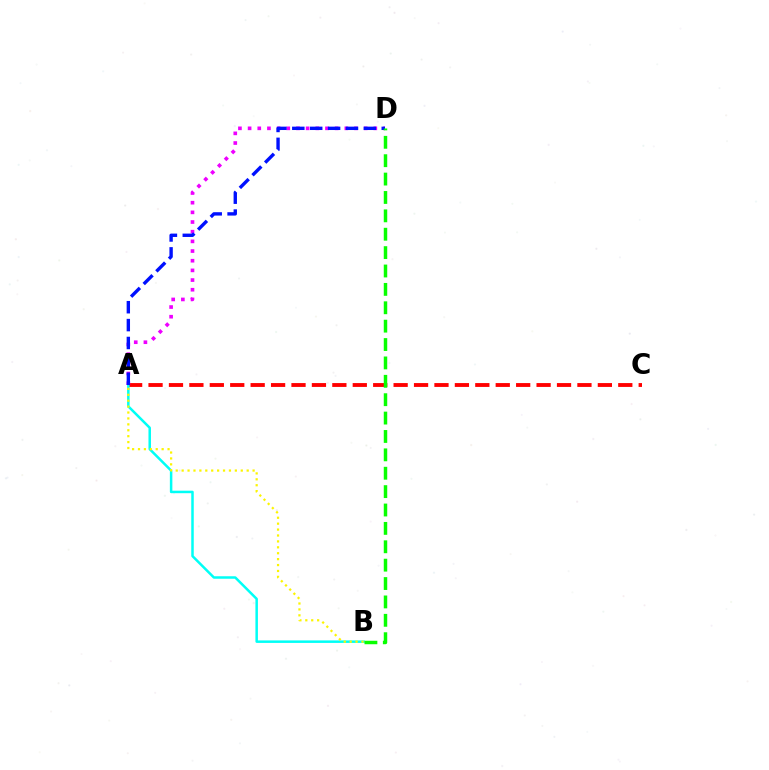{('A', 'C'): [{'color': '#ff0000', 'line_style': 'dashed', 'thickness': 2.77}], ('A', 'B'): [{'color': '#00fff6', 'line_style': 'solid', 'thickness': 1.8}, {'color': '#fcf500', 'line_style': 'dotted', 'thickness': 1.61}], ('A', 'D'): [{'color': '#ee00ff', 'line_style': 'dotted', 'thickness': 2.63}, {'color': '#0010ff', 'line_style': 'dashed', 'thickness': 2.43}], ('B', 'D'): [{'color': '#08ff00', 'line_style': 'dashed', 'thickness': 2.5}]}